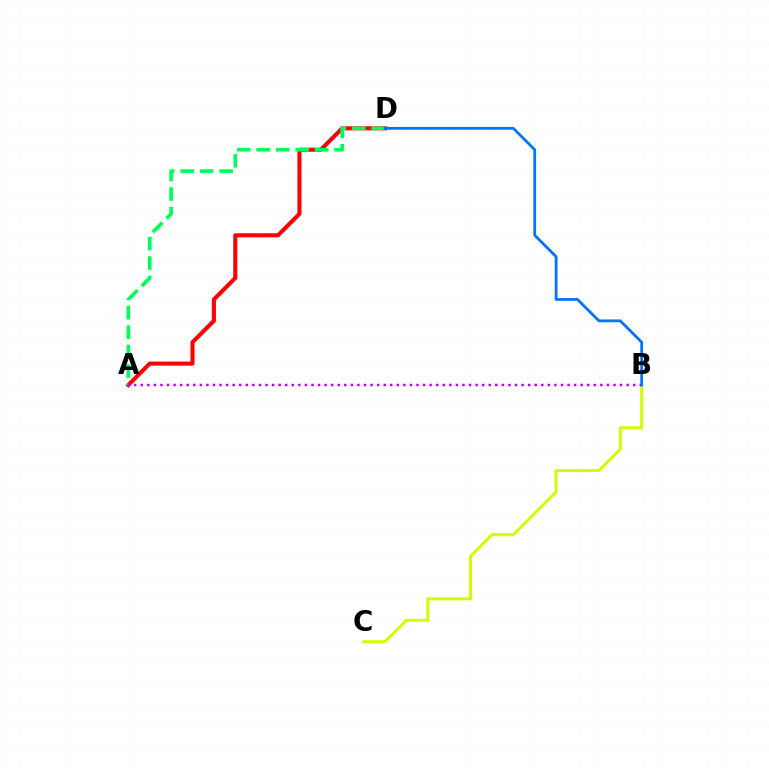{('B', 'C'): [{'color': '#d1ff00', 'line_style': 'solid', 'thickness': 2.14}], ('A', 'D'): [{'color': '#ff0000', 'line_style': 'solid', 'thickness': 2.93}, {'color': '#00ff5c', 'line_style': 'dashed', 'thickness': 2.65}], ('A', 'B'): [{'color': '#b900ff', 'line_style': 'dotted', 'thickness': 1.78}], ('B', 'D'): [{'color': '#0074ff', 'line_style': 'solid', 'thickness': 2.0}]}